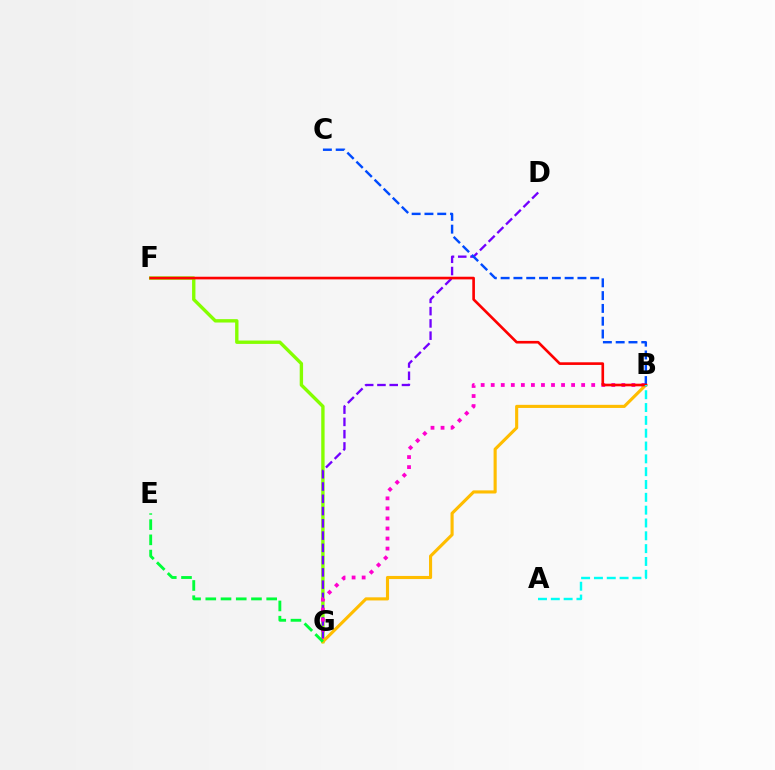{('F', 'G'): [{'color': '#84ff00', 'line_style': 'solid', 'thickness': 2.43}], ('D', 'G'): [{'color': '#7200ff', 'line_style': 'dashed', 'thickness': 1.67}], ('B', 'G'): [{'color': '#ff00cf', 'line_style': 'dotted', 'thickness': 2.73}, {'color': '#ffbd00', 'line_style': 'solid', 'thickness': 2.24}], ('B', 'C'): [{'color': '#004bff', 'line_style': 'dashed', 'thickness': 1.74}], ('E', 'G'): [{'color': '#00ff39', 'line_style': 'dashed', 'thickness': 2.07}], ('B', 'F'): [{'color': '#ff0000', 'line_style': 'solid', 'thickness': 1.9}], ('A', 'B'): [{'color': '#00fff6', 'line_style': 'dashed', 'thickness': 1.74}]}